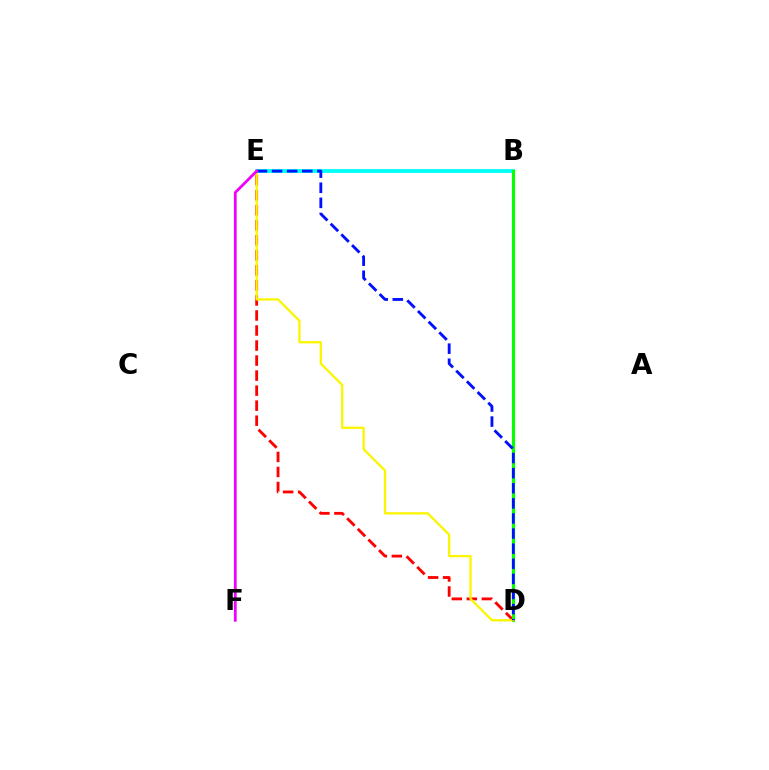{('D', 'E'): [{'color': '#ff0000', 'line_style': 'dashed', 'thickness': 2.04}, {'color': '#fcf500', 'line_style': 'solid', 'thickness': 1.66}, {'color': '#0010ff', 'line_style': 'dashed', 'thickness': 2.05}], ('B', 'E'): [{'color': '#00fff6', 'line_style': 'solid', 'thickness': 2.76}], ('B', 'D'): [{'color': '#08ff00', 'line_style': 'solid', 'thickness': 2.28}], ('E', 'F'): [{'color': '#ee00ff', 'line_style': 'solid', 'thickness': 2.01}]}